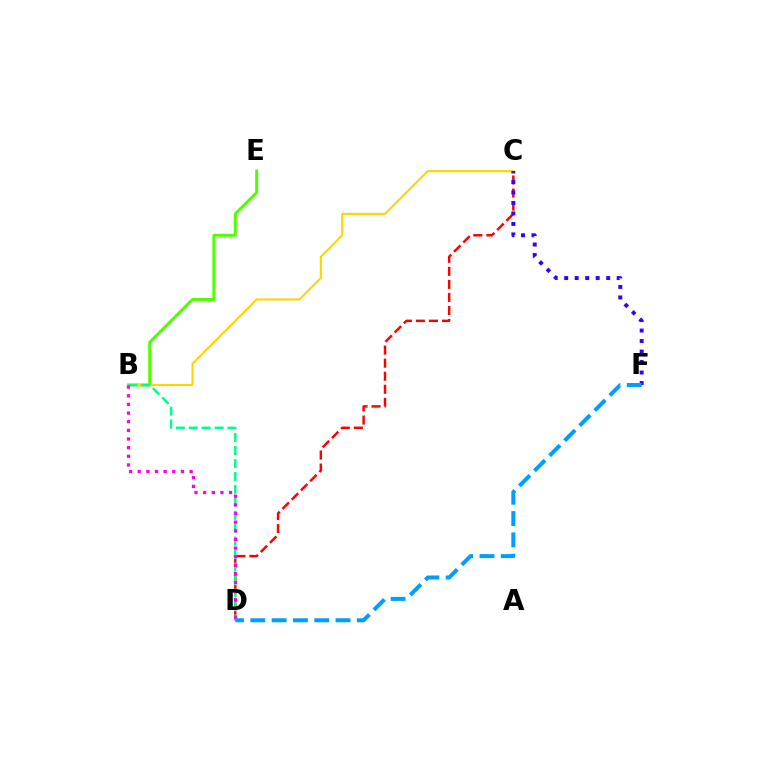{('B', 'E'): [{'color': '#4fff00', 'line_style': 'solid', 'thickness': 2.14}], ('B', 'C'): [{'color': '#ffd500', 'line_style': 'solid', 'thickness': 1.51}], ('C', 'D'): [{'color': '#ff0000', 'line_style': 'dashed', 'thickness': 1.77}], ('C', 'F'): [{'color': '#3700ff', 'line_style': 'dotted', 'thickness': 2.85}], ('B', 'D'): [{'color': '#00ff86', 'line_style': 'dashed', 'thickness': 1.76}, {'color': '#ff00ed', 'line_style': 'dotted', 'thickness': 2.35}], ('D', 'F'): [{'color': '#009eff', 'line_style': 'dashed', 'thickness': 2.9}]}